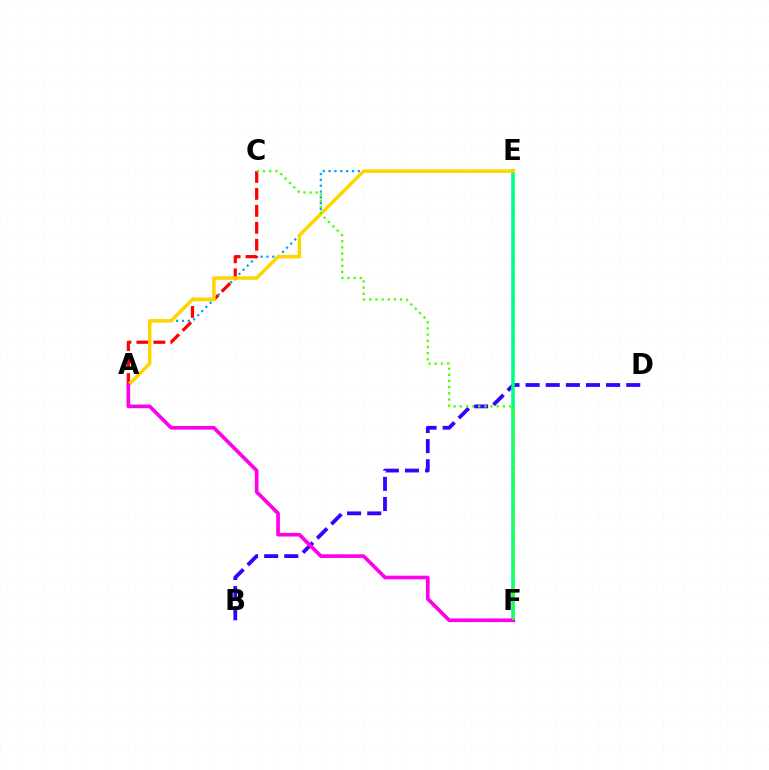{('B', 'D'): [{'color': '#3700ff', 'line_style': 'dashed', 'thickness': 2.73}], ('E', 'F'): [{'color': '#00ff86', 'line_style': 'solid', 'thickness': 2.59}], ('A', 'E'): [{'color': '#009eff', 'line_style': 'dotted', 'thickness': 1.59}, {'color': '#ffd500', 'line_style': 'solid', 'thickness': 2.53}], ('A', 'C'): [{'color': '#ff0000', 'line_style': 'dashed', 'thickness': 2.31}], ('A', 'F'): [{'color': '#ff00ed', 'line_style': 'solid', 'thickness': 2.63}], ('C', 'F'): [{'color': '#4fff00', 'line_style': 'dotted', 'thickness': 1.67}]}